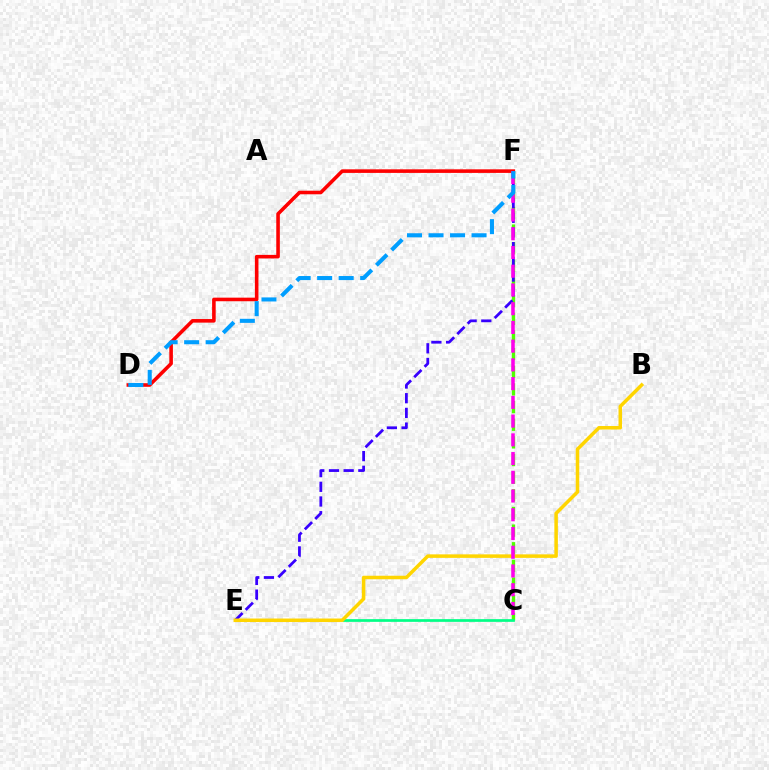{('C', 'F'): [{'color': '#4fff00', 'line_style': 'dashed', 'thickness': 2.4}, {'color': '#ff00ed', 'line_style': 'dashed', 'thickness': 2.55}], ('C', 'E'): [{'color': '#00ff86', 'line_style': 'solid', 'thickness': 1.95}], ('E', 'F'): [{'color': '#3700ff', 'line_style': 'dashed', 'thickness': 2.0}], ('B', 'E'): [{'color': '#ffd500', 'line_style': 'solid', 'thickness': 2.53}], ('D', 'F'): [{'color': '#ff0000', 'line_style': 'solid', 'thickness': 2.58}, {'color': '#009eff', 'line_style': 'dashed', 'thickness': 2.92}]}